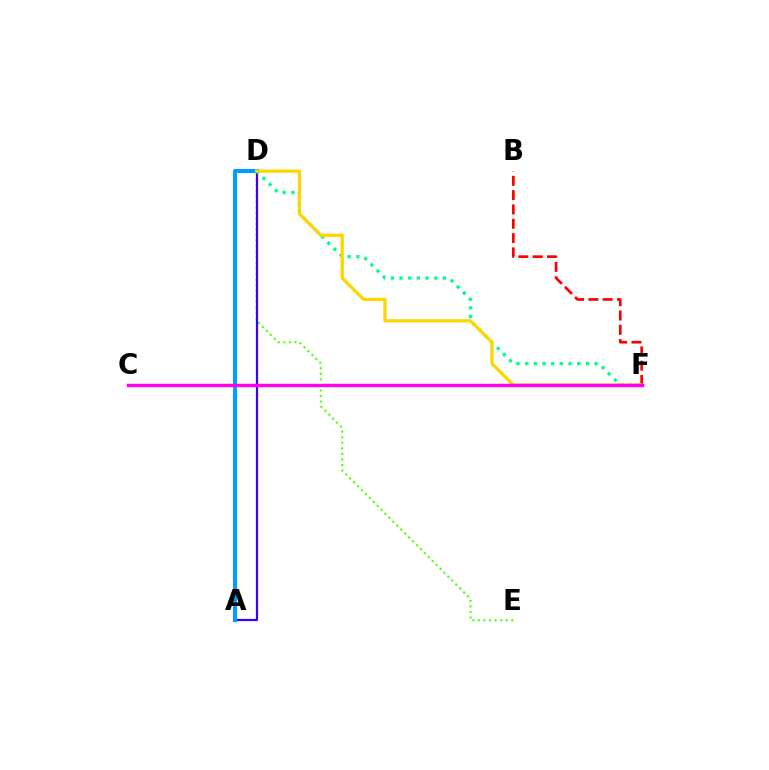{('D', 'E'): [{'color': '#4fff00', 'line_style': 'dotted', 'thickness': 1.51}], ('B', 'F'): [{'color': '#ff0000', 'line_style': 'dashed', 'thickness': 1.95}], ('A', 'D'): [{'color': '#3700ff', 'line_style': 'solid', 'thickness': 1.6}, {'color': '#009eff', 'line_style': 'solid', 'thickness': 2.9}], ('D', 'F'): [{'color': '#00ff86', 'line_style': 'dotted', 'thickness': 2.36}, {'color': '#ffd500', 'line_style': 'solid', 'thickness': 2.34}], ('C', 'F'): [{'color': '#ff00ed', 'line_style': 'solid', 'thickness': 2.48}]}